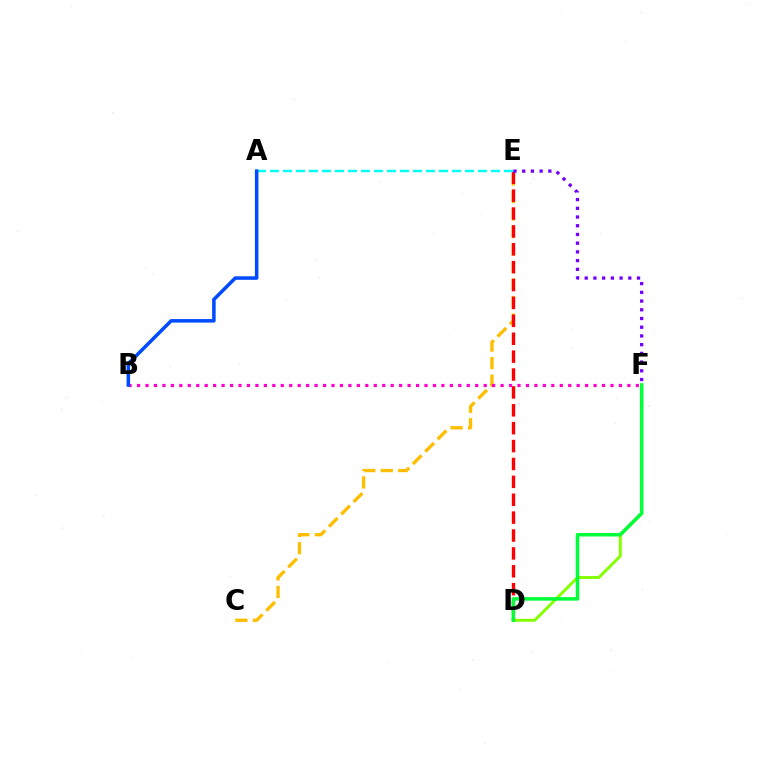{('C', 'E'): [{'color': '#ffbd00', 'line_style': 'dashed', 'thickness': 2.38}], ('D', 'F'): [{'color': '#84ff00', 'line_style': 'solid', 'thickness': 2.12}, {'color': '#00ff39', 'line_style': 'solid', 'thickness': 2.53}], ('D', 'E'): [{'color': '#ff0000', 'line_style': 'dashed', 'thickness': 2.43}], ('B', 'F'): [{'color': '#ff00cf', 'line_style': 'dotted', 'thickness': 2.3}], ('A', 'E'): [{'color': '#00fff6', 'line_style': 'dashed', 'thickness': 1.77}], ('E', 'F'): [{'color': '#7200ff', 'line_style': 'dotted', 'thickness': 2.37}], ('A', 'B'): [{'color': '#004bff', 'line_style': 'solid', 'thickness': 2.54}]}